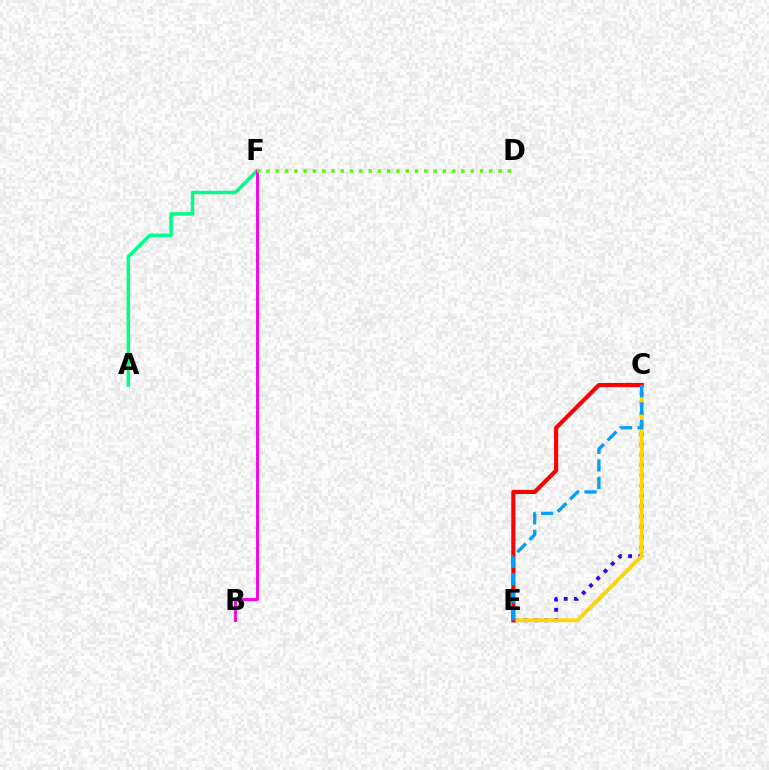{('A', 'F'): [{'color': '#00ff86', 'line_style': 'solid', 'thickness': 2.51}], ('C', 'E'): [{'color': '#3700ff', 'line_style': 'dotted', 'thickness': 2.79}, {'color': '#ffd500', 'line_style': 'solid', 'thickness': 2.77}, {'color': '#ff0000', 'line_style': 'solid', 'thickness': 2.97}, {'color': '#009eff', 'line_style': 'dashed', 'thickness': 2.37}], ('B', 'F'): [{'color': '#ff00ed', 'line_style': 'solid', 'thickness': 2.1}], ('D', 'F'): [{'color': '#4fff00', 'line_style': 'dotted', 'thickness': 2.52}]}